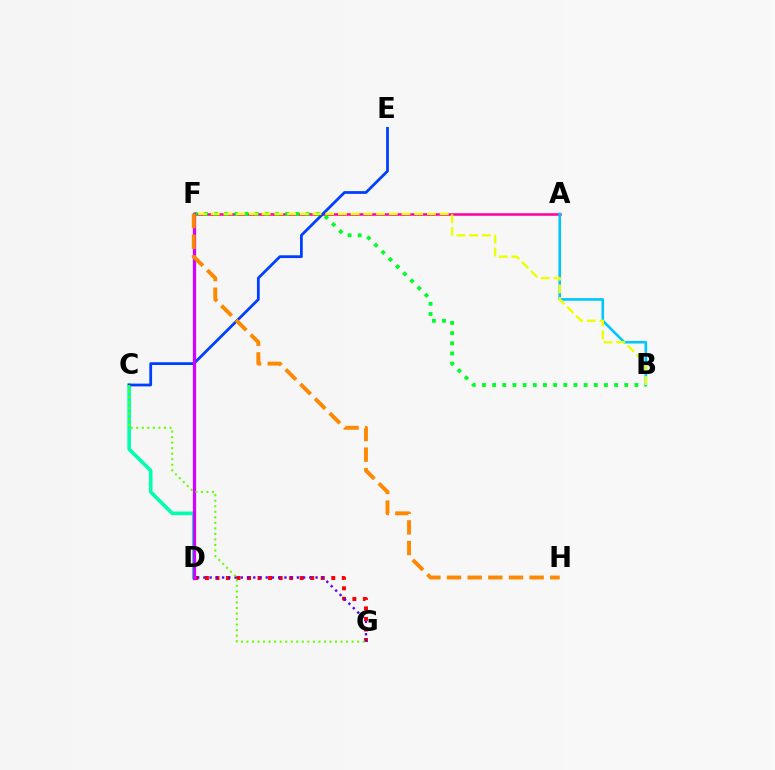{('A', 'F'): [{'color': '#ff00a0', 'line_style': 'solid', 'thickness': 1.83}], ('D', 'G'): [{'color': '#ff0000', 'line_style': 'dotted', 'thickness': 2.86}, {'color': '#4f00ff', 'line_style': 'dotted', 'thickness': 1.69}], ('A', 'B'): [{'color': '#00c7ff', 'line_style': 'solid', 'thickness': 1.88}], ('C', 'D'): [{'color': '#00ffaf', 'line_style': 'solid', 'thickness': 2.61}], ('B', 'F'): [{'color': '#00ff27', 'line_style': 'dotted', 'thickness': 2.76}, {'color': '#eeff00', 'line_style': 'dashed', 'thickness': 1.73}], ('C', 'E'): [{'color': '#003fff', 'line_style': 'solid', 'thickness': 1.99}], ('D', 'F'): [{'color': '#d600ff', 'line_style': 'solid', 'thickness': 2.34}], ('C', 'G'): [{'color': '#66ff00', 'line_style': 'dotted', 'thickness': 1.5}], ('F', 'H'): [{'color': '#ff8800', 'line_style': 'dashed', 'thickness': 2.8}]}